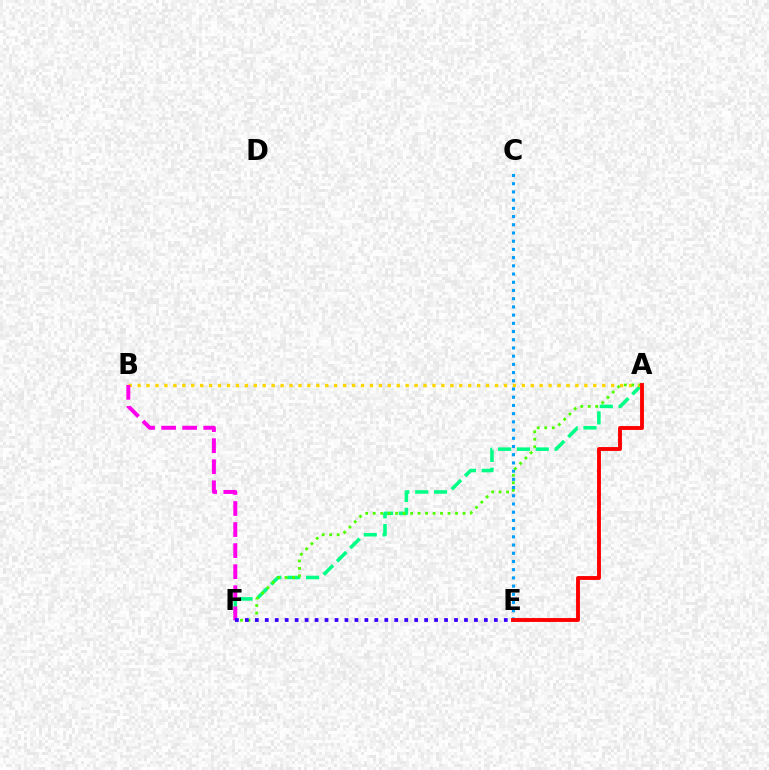{('A', 'F'): [{'color': '#00ff86', 'line_style': 'dashed', 'thickness': 2.56}, {'color': '#4fff00', 'line_style': 'dotted', 'thickness': 2.03}], ('A', 'B'): [{'color': '#ffd500', 'line_style': 'dotted', 'thickness': 2.43}], ('C', 'E'): [{'color': '#009eff', 'line_style': 'dotted', 'thickness': 2.23}], ('B', 'F'): [{'color': '#ff00ed', 'line_style': 'dashed', 'thickness': 2.86}], ('E', 'F'): [{'color': '#3700ff', 'line_style': 'dotted', 'thickness': 2.71}], ('A', 'E'): [{'color': '#ff0000', 'line_style': 'solid', 'thickness': 2.79}]}